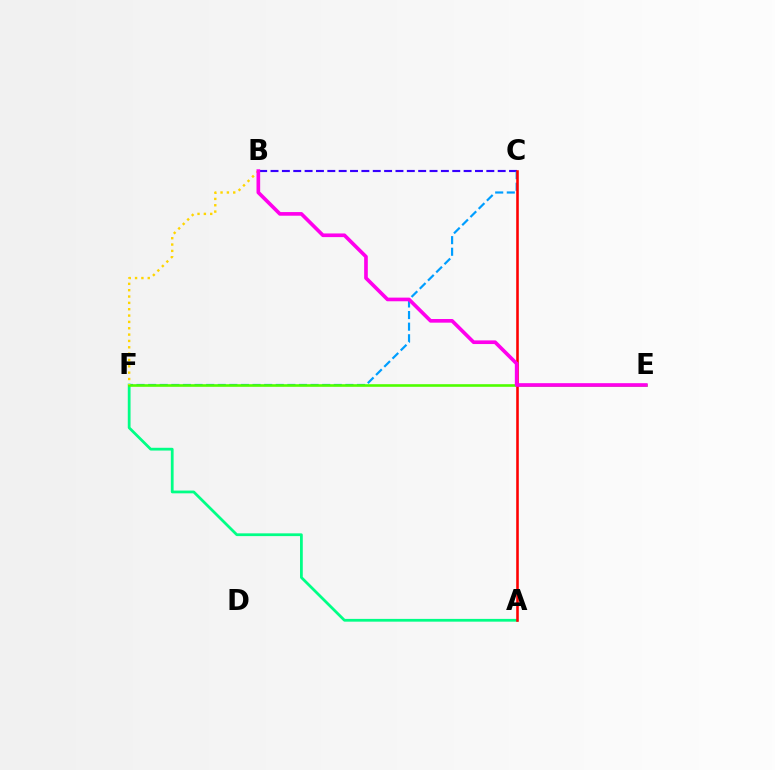{('B', 'C'): [{'color': '#3700ff', 'line_style': 'dashed', 'thickness': 1.54}], ('C', 'F'): [{'color': '#009eff', 'line_style': 'dashed', 'thickness': 1.58}], ('A', 'F'): [{'color': '#00ff86', 'line_style': 'solid', 'thickness': 1.99}], ('E', 'F'): [{'color': '#4fff00', 'line_style': 'solid', 'thickness': 1.89}], ('A', 'C'): [{'color': '#ff0000', 'line_style': 'solid', 'thickness': 1.86}], ('B', 'F'): [{'color': '#ffd500', 'line_style': 'dotted', 'thickness': 1.72}], ('B', 'E'): [{'color': '#ff00ed', 'line_style': 'solid', 'thickness': 2.63}]}